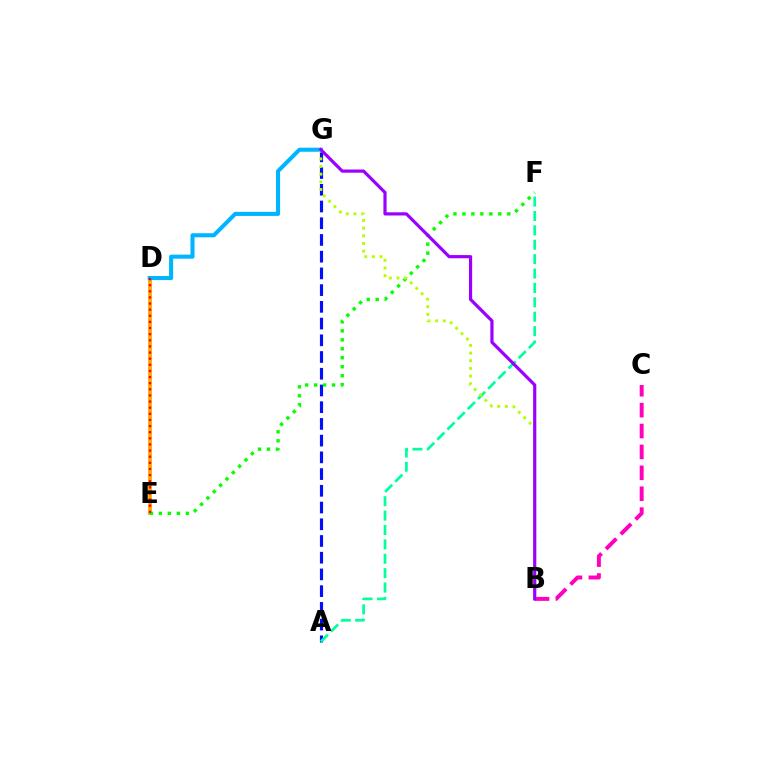{('D', 'E'): [{'color': '#ffa500', 'line_style': 'solid', 'thickness': 2.72}, {'color': '#ff0000', 'line_style': 'dotted', 'thickness': 1.66}], ('B', 'C'): [{'color': '#ff00bd', 'line_style': 'dashed', 'thickness': 2.84}], ('A', 'G'): [{'color': '#0010ff', 'line_style': 'dashed', 'thickness': 2.27}], ('E', 'F'): [{'color': '#08ff00', 'line_style': 'dotted', 'thickness': 2.44}], ('D', 'G'): [{'color': '#00b5ff', 'line_style': 'solid', 'thickness': 2.93}], ('A', 'F'): [{'color': '#00ff9d', 'line_style': 'dashed', 'thickness': 1.95}], ('B', 'G'): [{'color': '#b3ff00', 'line_style': 'dotted', 'thickness': 2.08}, {'color': '#9b00ff', 'line_style': 'solid', 'thickness': 2.29}]}